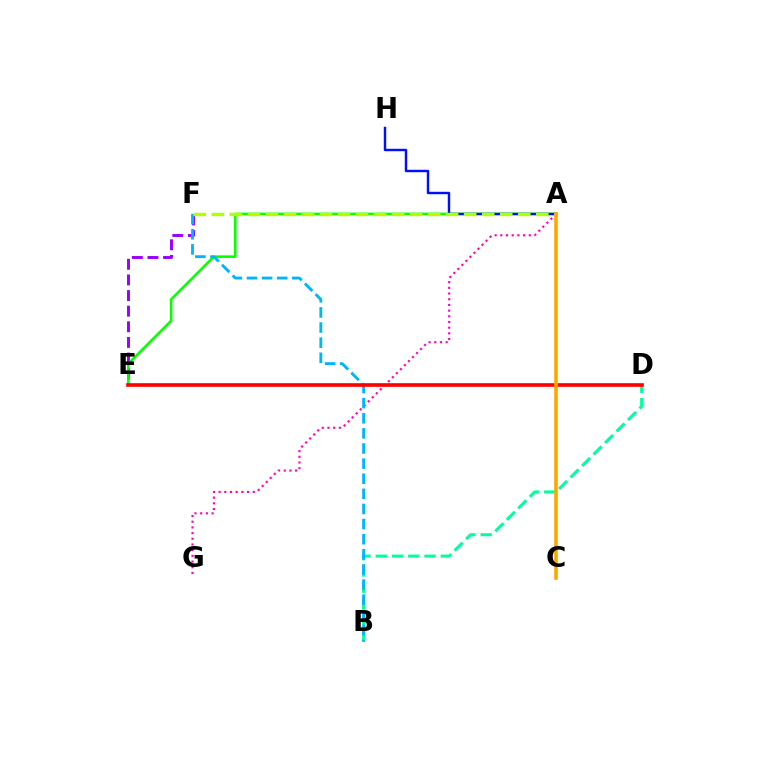{('B', 'D'): [{'color': '#00ff9d', 'line_style': 'dashed', 'thickness': 2.21}], ('E', 'F'): [{'color': '#9b00ff', 'line_style': 'dashed', 'thickness': 2.12}], ('A', 'E'): [{'color': '#08ff00', 'line_style': 'solid', 'thickness': 1.85}], ('A', 'G'): [{'color': '#ff00bd', 'line_style': 'dotted', 'thickness': 1.55}], ('B', 'F'): [{'color': '#00b5ff', 'line_style': 'dashed', 'thickness': 2.05}], ('A', 'H'): [{'color': '#0010ff', 'line_style': 'solid', 'thickness': 1.76}], ('A', 'F'): [{'color': '#b3ff00', 'line_style': 'dashed', 'thickness': 2.45}], ('D', 'E'): [{'color': '#ff0000', 'line_style': 'solid', 'thickness': 2.62}], ('A', 'C'): [{'color': '#ffa500', 'line_style': 'solid', 'thickness': 2.57}]}